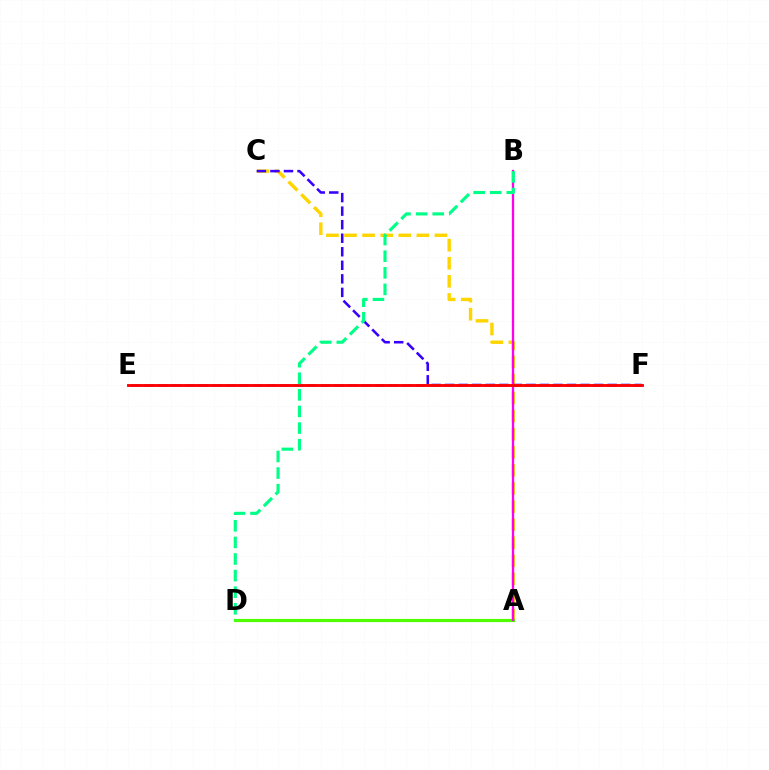{('A', 'C'): [{'color': '#ffd500', 'line_style': 'dashed', 'thickness': 2.46}], ('C', 'F'): [{'color': '#3700ff', 'line_style': 'dashed', 'thickness': 1.84}], ('A', 'D'): [{'color': '#4fff00', 'line_style': 'solid', 'thickness': 2.29}], ('E', 'F'): [{'color': '#009eff', 'line_style': 'dashed', 'thickness': 1.84}, {'color': '#ff0000', 'line_style': 'solid', 'thickness': 2.07}], ('A', 'B'): [{'color': '#ff00ed', 'line_style': 'solid', 'thickness': 1.66}], ('B', 'D'): [{'color': '#00ff86', 'line_style': 'dashed', 'thickness': 2.25}]}